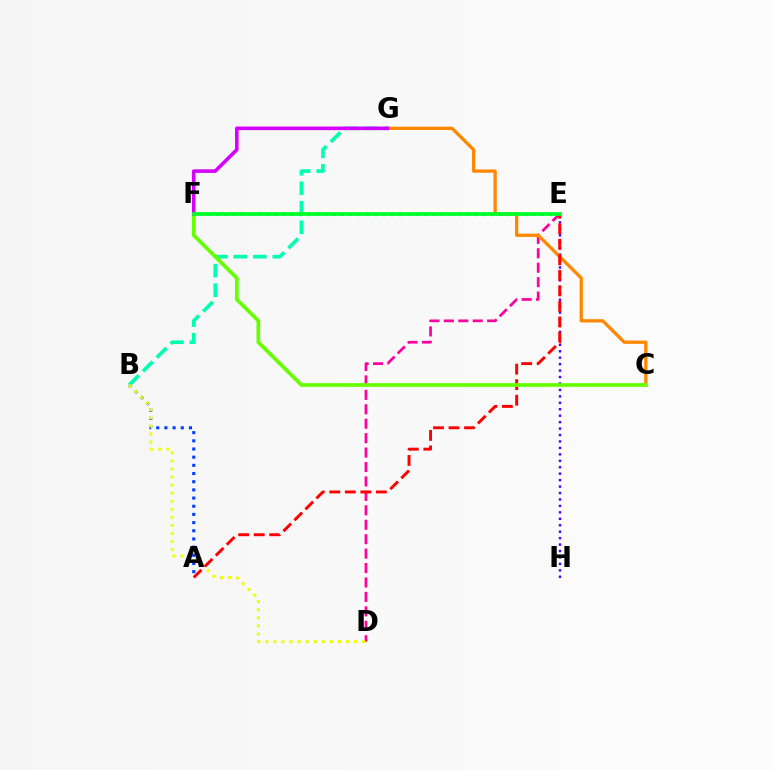{('E', 'H'): [{'color': '#4f00ff', 'line_style': 'dotted', 'thickness': 1.75}], ('A', 'B'): [{'color': '#003fff', 'line_style': 'dotted', 'thickness': 2.22}], ('D', 'E'): [{'color': '#ff00a0', 'line_style': 'dashed', 'thickness': 1.96}], ('E', 'F'): [{'color': '#00c7ff', 'line_style': 'dotted', 'thickness': 2.26}, {'color': '#00ff27', 'line_style': 'solid', 'thickness': 2.68}], ('C', 'G'): [{'color': '#ff8800', 'line_style': 'solid', 'thickness': 2.37}], ('A', 'E'): [{'color': '#ff0000', 'line_style': 'dashed', 'thickness': 2.11}], ('B', 'G'): [{'color': '#00ffaf', 'line_style': 'dashed', 'thickness': 2.65}], ('C', 'F'): [{'color': '#66ff00', 'line_style': 'solid', 'thickness': 2.67}], ('F', 'G'): [{'color': '#d600ff', 'line_style': 'solid', 'thickness': 2.58}], ('B', 'D'): [{'color': '#eeff00', 'line_style': 'dotted', 'thickness': 2.19}]}